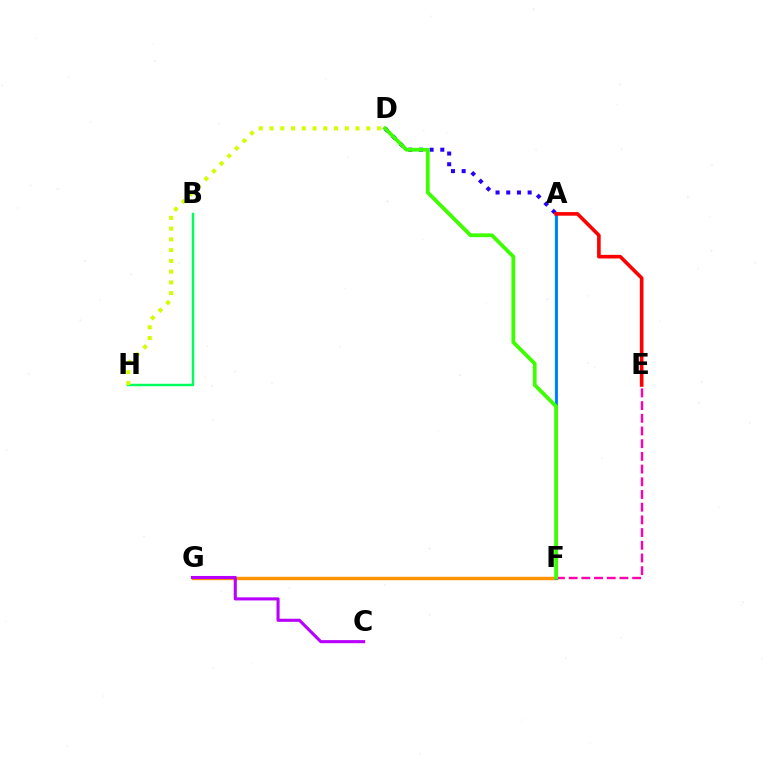{('F', 'G'): [{'color': '#ff9400', 'line_style': 'solid', 'thickness': 2.47}], ('C', 'G'): [{'color': '#b900ff', 'line_style': 'solid', 'thickness': 2.23}], ('A', 'D'): [{'color': '#2500ff', 'line_style': 'dotted', 'thickness': 2.9}], ('E', 'F'): [{'color': '#ff00ac', 'line_style': 'dashed', 'thickness': 1.73}], ('A', 'F'): [{'color': '#00fff6', 'line_style': 'solid', 'thickness': 1.74}, {'color': '#0074ff', 'line_style': 'solid', 'thickness': 1.98}], ('B', 'H'): [{'color': '#00ff5c', 'line_style': 'solid', 'thickness': 1.77}], ('D', 'H'): [{'color': '#d1ff00', 'line_style': 'dotted', 'thickness': 2.92}], ('A', 'E'): [{'color': '#ff0000', 'line_style': 'solid', 'thickness': 2.61}], ('D', 'F'): [{'color': '#3dff00', 'line_style': 'solid', 'thickness': 2.72}]}